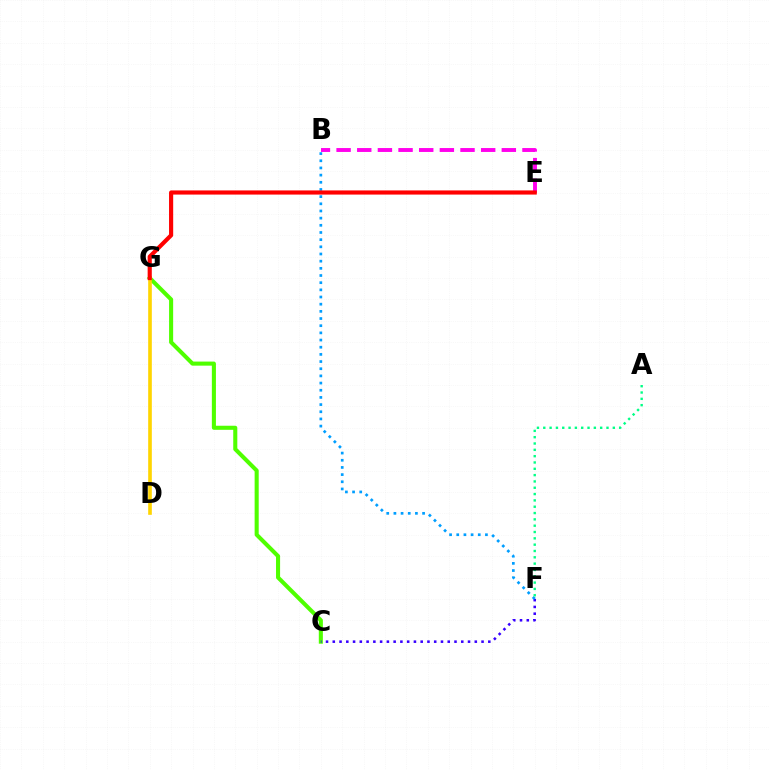{('C', 'G'): [{'color': '#4fff00', 'line_style': 'solid', 'thickness': 2.93}], ('C', 'F'): [{'color': '#3700ff', 'line_style': 'dotted', 'thickness': 1.84}], ('B', 'E'): [{'color': '#ff00ed', 'line_style': 'dashed', 'thickness': 2.81}], ('B', 'F'): [{'color': '#009eff', 'line_style': 'dotted', 'thickness': 1.95}], ('A', 'F'): [{'color': '#00ff86', 'line_style': 'dotted', 'thickness': 1.72}], ('D', 'G'): [{'color': '#ffd500', 'line_style': 'solid', 'thickness': 2.62}], ('E', 'G'): [{'color': '#ff0000', 'line_style': 'solid', 'thickness': 2.98}]}